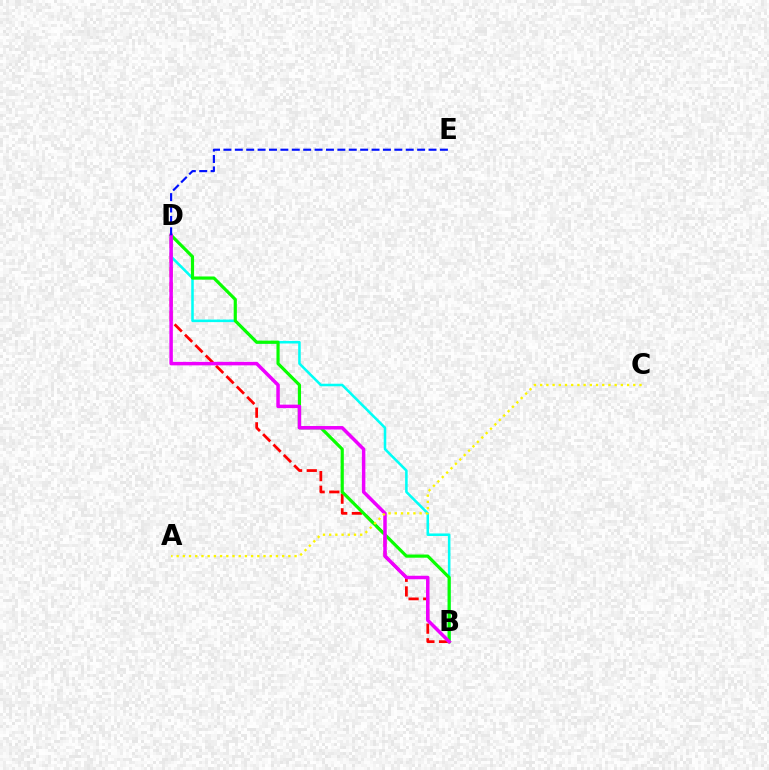{('B', 'D'): [{'color': '#ff0000', 'line_style': 'dashed', 'thickness': 1.99}, {'color': '#00fff6', 'line_style': 'solid', 'thickness': 1.84}, {'color': '#08ff00', 'line_style': 'solid', 'thickness': 2.29}, {'color': '#ee00ff', 'line_style': 'solid', 'thickness': 2.51}], ('D', 'E'): [{'color': '#0010ff', 'line_style': 'dashed', 'thickness': 1.55}], ('A', 'C'): [{'color': '#fcf500', 'line_style': 'dotted', 'thickness': 1.69}]}